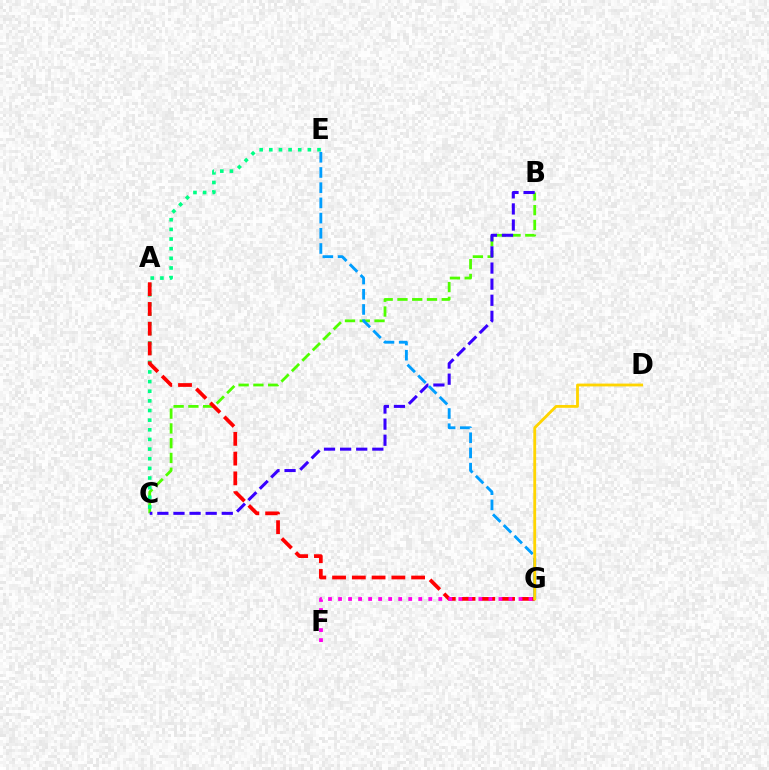{('B', 'C'): [{'color': '#4fff00', 'line_style': 'dashed', 'thickness': 2.01}, {'color': '#3700ff', 'line_style': 'dashed', 'thickness': 2.19}], ('C', 'E'): [{'color': '#00ff86', 'line_style': 'dotted', 'thickness': 2.62}], ('A', 'G'): [{'color': '#ff0000', 'line_style': 'dashed', 'thickness': 2.68}], ('F', 'G'): [{'color': '#ff00ed', 'line_style': 'dotted', 'thickness': 2.72}], ('E', 'G'): [{'color': '#009eff', 'line_style': 'dashed', 'thickness': 2.07}], ('D', 'G'): [{'color': '#ffd500', 'line_style': 'solid', 'thickness': 2.03}]}